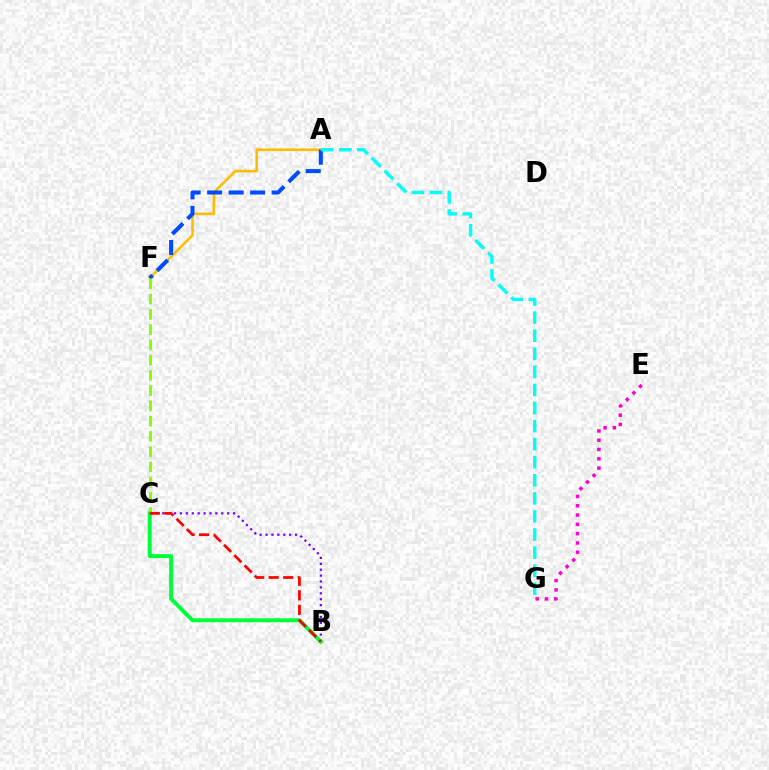{('E', 'G'): [{'color': '#ff00cf', 'line_style': 'dotted', 'thickness': 2.53}], ('B', 'C'): [{'color': '#7200ff', 'line_style': 'dotted', 'thickness': 1.6}, {'color': '#00ff39', 'line_style': 'solid', 'thickness': 2.85}, {'color': '#ff0000', 'line_style': 'dashed', 'thickness': 1.98}], ('A', 'F'): [{'color': '#ffbd00', 'line_style': 'solid', 'thickness': 1.88}, {'color': '#004bff', 'line_style': 'dashed', 'thickness': 2.92}], ('C', 'F'): [{'color': '#84ff00', 'line_style': 'dashed', 'thickness': 2.07}], ('A', 'G'): [{'color': '#00fff6', 'line_style': 'dashed', 'thickness': 2.46}]}